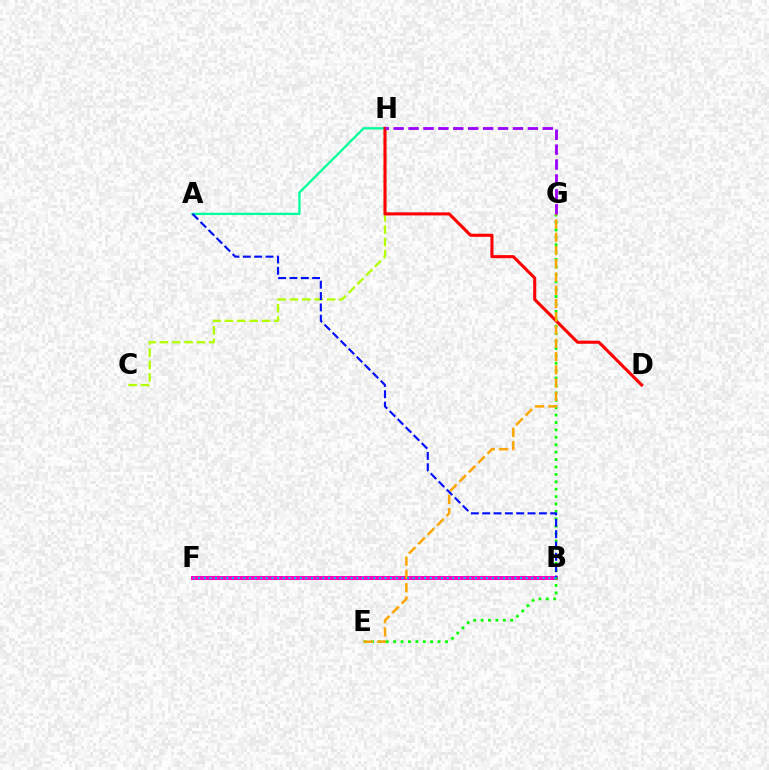{('B', 'F'): [{'color': '#ff00bd', 'line_style': 'solid', 'thickness': 2.87}, {'color': '#00b5ff', 'line_style': 'dotted', 'thickness': 1.53}], ('A', 'H'): [{'color': '#00ff9d', 'line_style': 'solid', 'thickness': 1.67}], ('C', 'H'): [{'color': '#b3ff00', 'line_style': 'dashed', 'thickness': 1.68}], ('E', 'G'): [{'color': '#08ff00', 'line_style': 'dotted', 'thickness': 2.01}, {'color': '#ffa500', 'line_style': 'dashed', 'thickness': 1.8}], ('D', 'H'): [{'color': '#ff0000', 'line_style': 'solid', 'thickness': 2.22}], ('A', 'B'): [{'color': '#0010ff', 'line_style': 'dashed', 'thickness': 1.54}], ('G', 'H'): [{'color': '#9b00ff', 'line_style': 'dashed', 'thickness': 2.03}]}